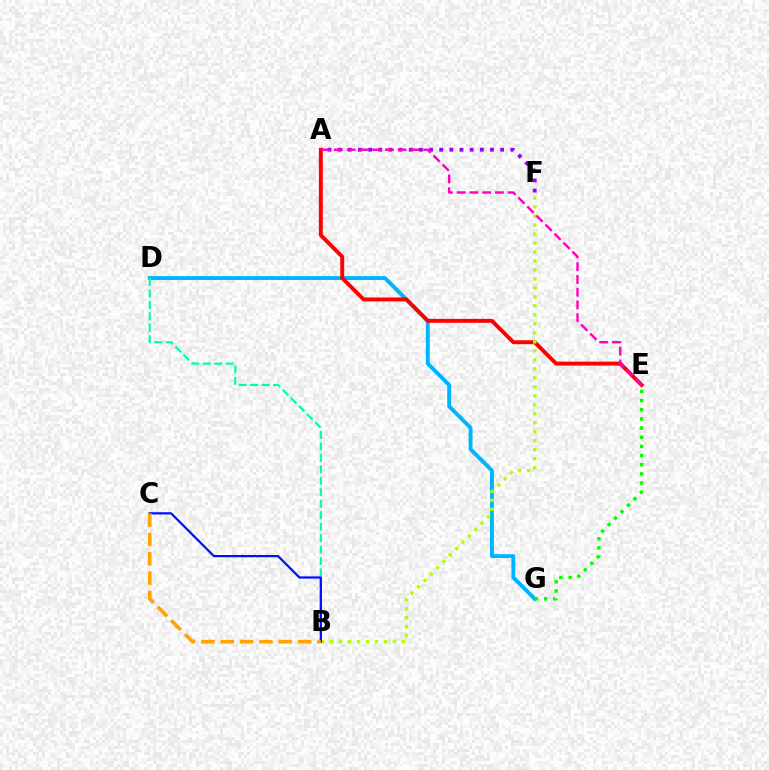{('D', 'G'): [{'color': '#00b5ff', 'line_style': 'solid', 'thickness': 2.8}], ('A', 'E'): [{'color': '#ff0000', 'line_style': 'solid', 'thickness': 2.83}, {'color': '#ff00bd', 'line_style': 'dashed', 'thickness': 1.73}], ('B', 'D'): [{'color': '#00ff9d', 'line_style': 'dashed', 'thickness': 1.56}], ('B', 'F'): [{'color': '#b3ff00', 'line_style': 'dotted', 'thickness': 2.44}], ('A', 'F'): [{'color': '#9b00ff', 'line_style': 'dotted', 'thickness': 2.76}], ('B', 'C'): [{'color': '#0010ff', 'line_style': 'solid', 'thickness': 1.6}, {'color': '#ffa500', 'line_style': 'dashed', 'thickness': 2.63}], ('E', 'G'): [{'color': '#08ff00', 'line_style': 'dotted', 'thickness': 2.49}]}